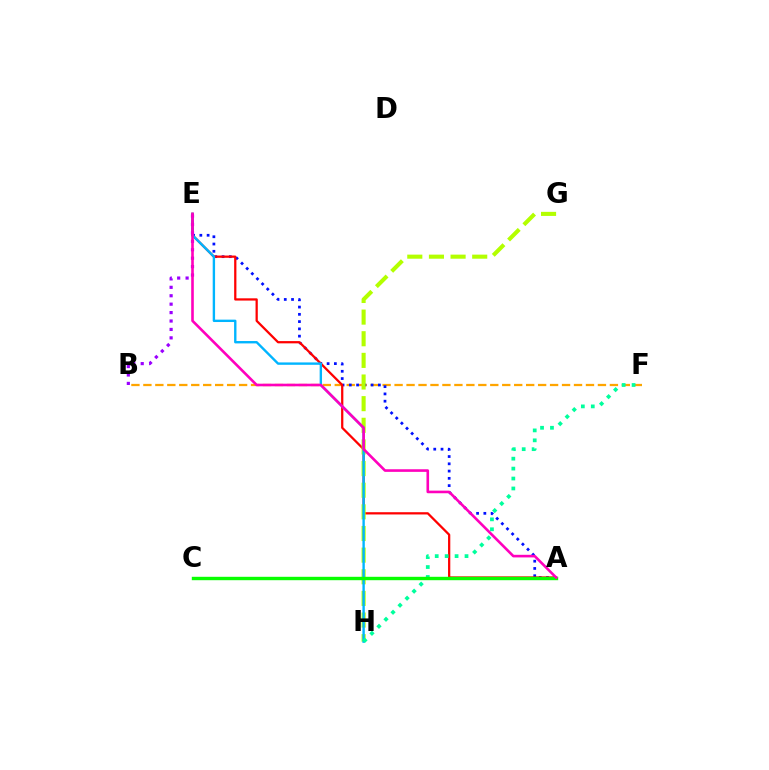{('B', 'F'): [{'color': '#ffa500', 'line_style': 'dashed', 'thickness': 1.62}], ('A', 'E'): [{'color': '#0010ff', 'line_style': 'dotted', 'thickness': 1.97}, {'color': '#ff0000', 'line_style': 'solid', 'thickness': 1.62}, {'color': '#ff00bd', 'line_style': 'solid', 'thickness': 1.88}], ('G', 'H'): [{'color': '#b3ff00', 'line_style': 'dashed', 'thickness': 2.94}], ('E', 'H'): [{'color': '#00b5ff', 'line_style': 'solid', 'thickness': 1.71}], ('B', 'E'): [{'color': '#9b00ff', 'line_style': 'dotted', 'thickness': 2.29}], ('F', 'H'): [{'color': '#00ff9d', 'line_style': 'dotted', 'thickness': 2.7}], ('A', 'C'): [{'color': '#08ff00', 'line_style': 'solid', 'thickness': 2.44}]}